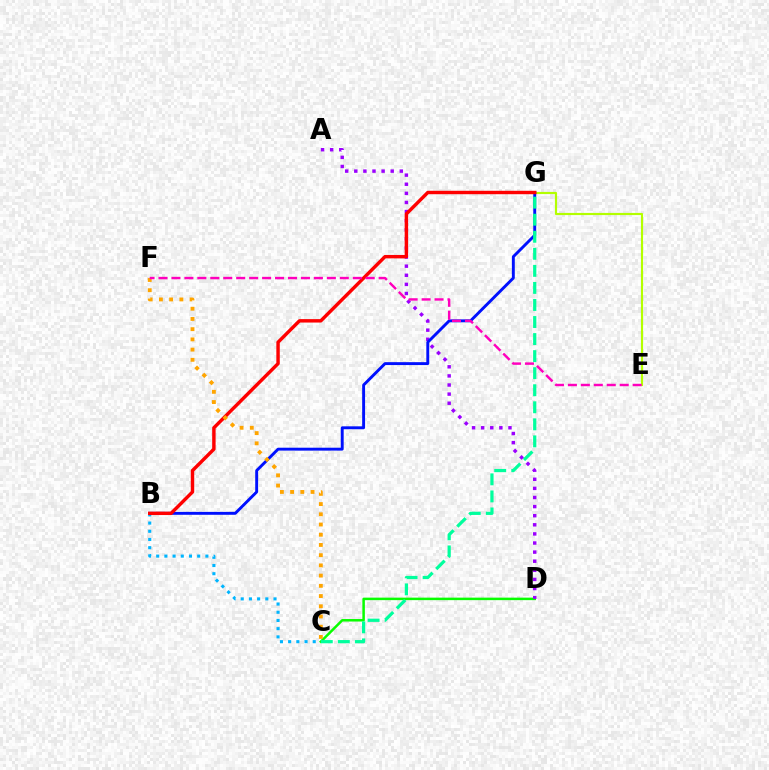{('C', 'D'): [{'color': '#08ff00', 'line_style': 'solid', 'thickness': 1.8}], ('E', 'G'): [{'color': '#b3ff00', 'line_style': 'solid', 'thickness': 1.56}], ('B', 'C'): [{'color': '#00b5ff', 'line_style': 'dotted', 'thickness': 2.23}], ('A', 'D'): [{'color': '#9b00ff', 'line_style': 'dotted', 'thickness': 2.47}], ('B', 'G'): [{'color': '#0010ff', 'line_style': 'solid', 'thickness': 2.09}, {'color': '#ff0000', 'line_style': 'solid', 'thickness': 2.47}], ('C', 'G'): [{'color': '#00ff9d', 'line_style': 'dashed', 'thickness': 2.32}], ('C', 'F'): [{'color': '#ffa500', 'line_style': 'dotted', 'thickness': 2.78}], ('E', 'F'): [{'color': '#ff00bd', 'line_style': 'dashed', 'thickness': 1.76}]}